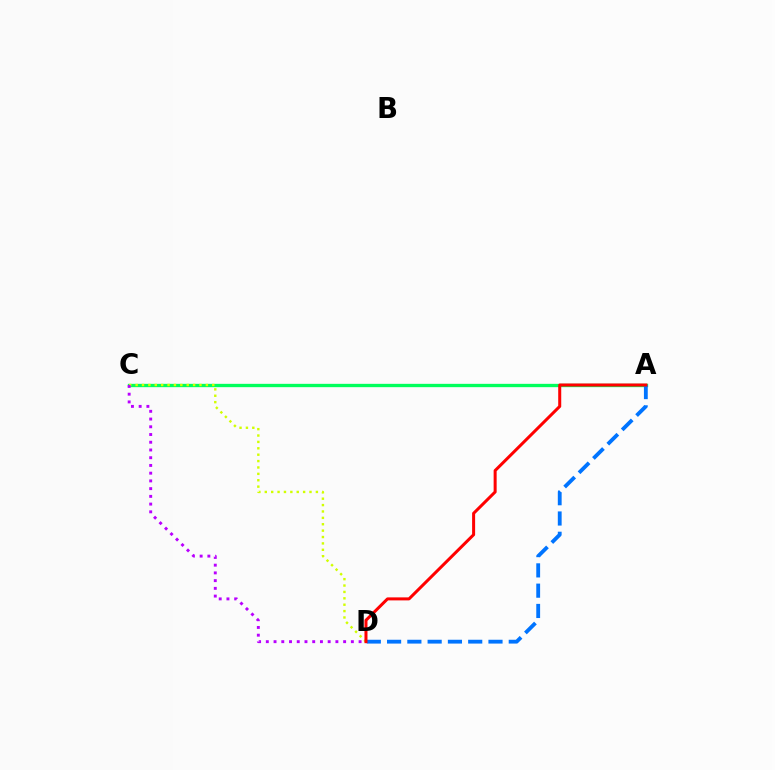{('A', 'C'): [{'color': '#00ff5c', 'line_style': 'solid', 'thickness': 2.4}], ('A', 'D'): [{'color': '#0074ff', 'line_style': 'dashed', 'thickness': 2.76}, {'color': '#ff0000', 'line_style': 'solid', 'thickness': 2.17}], ('C', 'D'): [{'color': '#d1ff00', 'line_style': 'dotted', 'thickness': 1.74}, {'color': '#b900ff', 'line_style': 'dotted', 'thickness': 2.1}]}